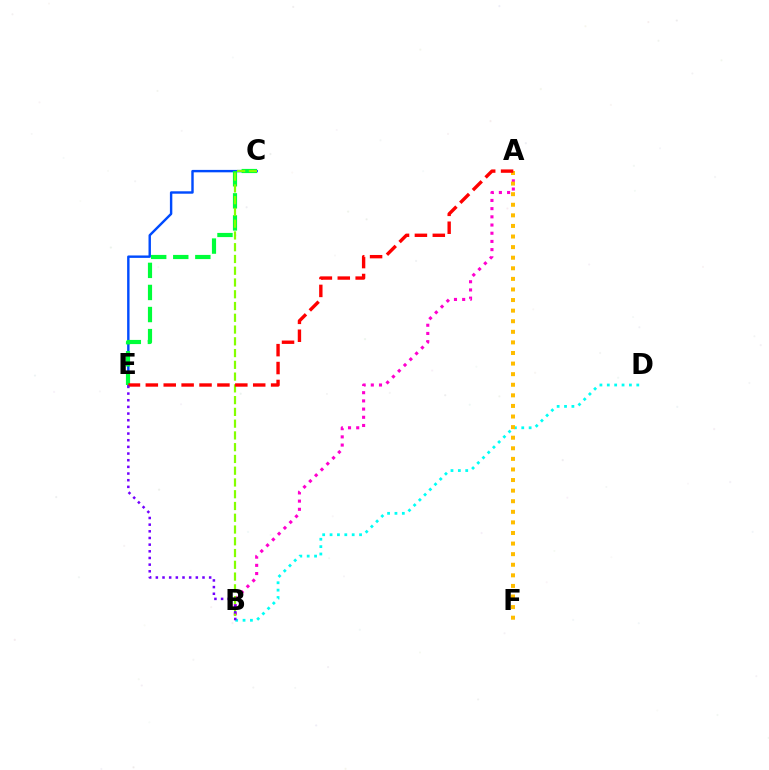{('C', 'E'): [{'color': '#004bff', 'line_style': 'solid', 'thickness': 1.74}, {'color': '#00ff39', 'line_style': 'dashed', 'thickness': 3.0}], ('B', 'D'): [{'color': '#00fff6', 'line_style': 'dotted', 'thickness': 2.0}], ('A', 'B'): [{'color': '#ff00cf', 'line_style': 'dotted', 'thickness': 2.23}], ('A', 'F'): [{'color': '#ffbd00', 'line_style': 'dotted', 'thickness': 2.88}], ('B', 'C'): [{'color': '#84ff00', 'line_style': 'dashed', 'thickness': 1.6}], ('A', 'E'): [{'color': '#ff0000', 'line_style': 'dashed', 'thickness': 2.43}], ('B', 'E'): [{'color': '#7200ff', 'line_style': 'dotted', 'thickness': 1.81}]}